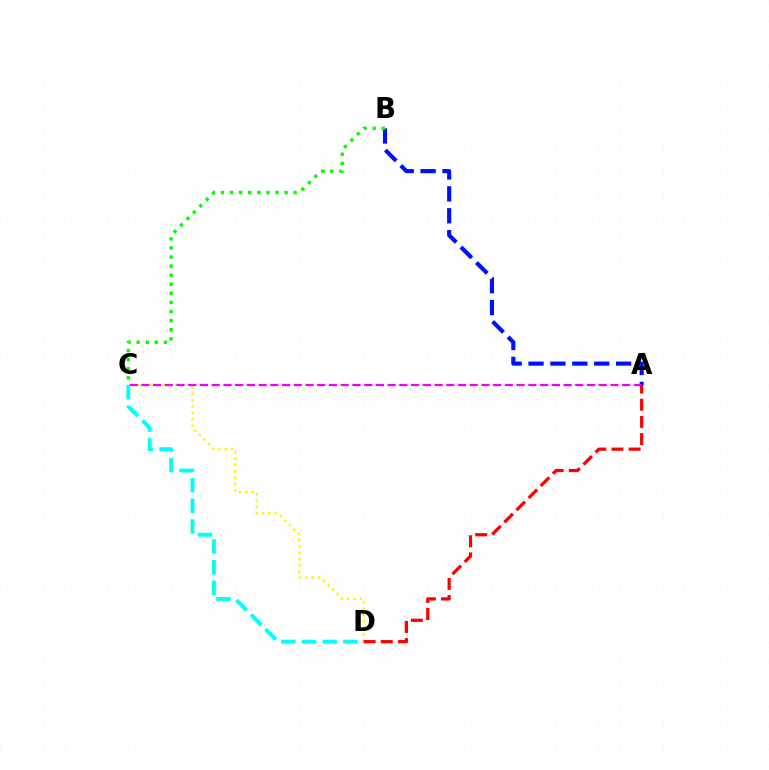{('C', 'D'): [{'color': '#fcf500', 'line_style': 'dotted', 'thickness': 1.72}, {'color': '#00fff6', 'line_style': 'dashed', 'thickness': 2.81}], ('A', 'B'): [{'color': '#0010ff', 'line_style': 'dashed', 'thickness': 2.98}], ('B', 'C'): [{'color': '#08ff00', 'line_style': 'dotted', 'thickness': 2.47}], ('A', 'C'): [{'color': '#ee00ff', 'line_style': 'dashed', 'thickness': 1.59}], ('A', 'D'): [{'color': '#ff0000', 'line_style': 'dashed', 'thickness': 2.33}]}